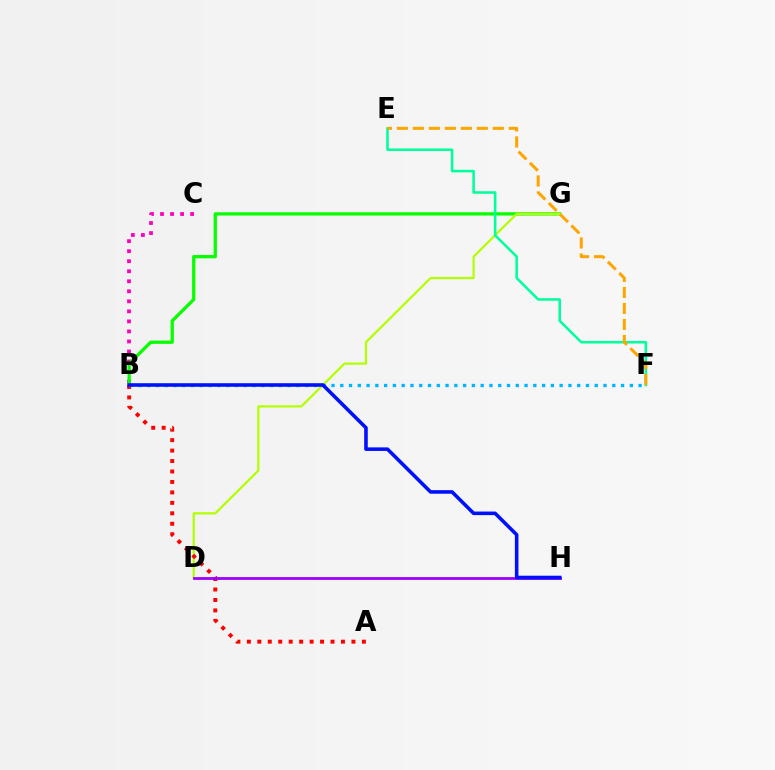{('B', 'C'): [{'color': '#ff00bd', 'line_style': 'dotted', 'thickness': 2.72}], ('B', 'G'): [{'color': '#08ff00', 'line_style': 'solid', 'thickness': 2.36}], ('D', 'G'): [{'color': '#b3ff00', 'line_style': 'solid', 'thickness': 1.6}], ('A', 'B'): [{'color': '#ff0000', 'line_style': 'dotted', 'thickness': 2.84}], ('E', 'F'): [{'color': '#00ff9d', 'line_style': 'solid', 'thickness': 1.84}, {'color': '#ffa500', 'line_style': 'dashed', 'thickness': 2.17}], ('B', 'F'): [{'color': '#00b5ff', 'line_style': 'dotted', 'thickness': 2.38}], ('D', 'H'): [{'color': '#9b00ff', 'line_style': 'solid', 'thickness': 2.01}], ('B', 'H'): [{'color': '#0010ff', 'line_style': 'solid', 'thickness': 2.57}]}